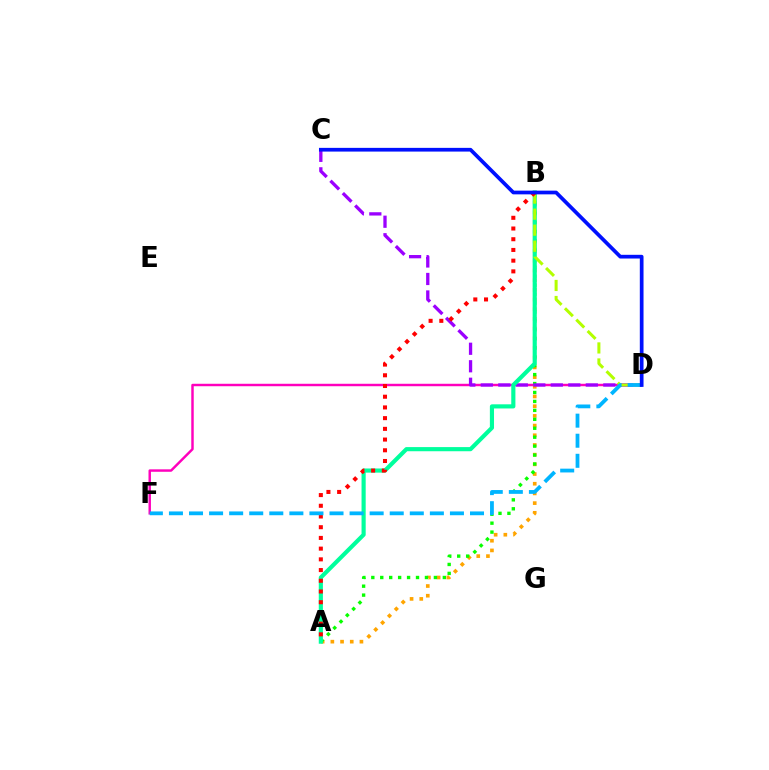{('D', 'F'): [{'color': '#ff00bd', 'line_style': 'solid', 'thickness': 1.77}, {'color': '#00b5ff', 'line_style': 'dashed', 'thickness': 2.73}], ('A', 'B'): [{'color': '#ffa500', 'line_style': 'dotted', 'thickness': 2.63}, {'color': '#08ff00', 'line_style': 'dotted', 'thickness': 2.43}, {'color': '#00ff9d', 'line_style': 'solid', 'thickness': 2.98}, {'color': '#ff0000', 'line_style': 'dotted', 'thickness': 2.91}], ('C', 'D'): [{'color': '#9b00ff', 'line_style': 'dashed', 'thickness': 2.38}, {'color': '#0010ff', 'line_style': 'solid', 'thickness': 2.67}], ('B', 'D'): [{'color': '#b3ff00', 'line_style': 'dashed', 'thickness': 2.18}]}